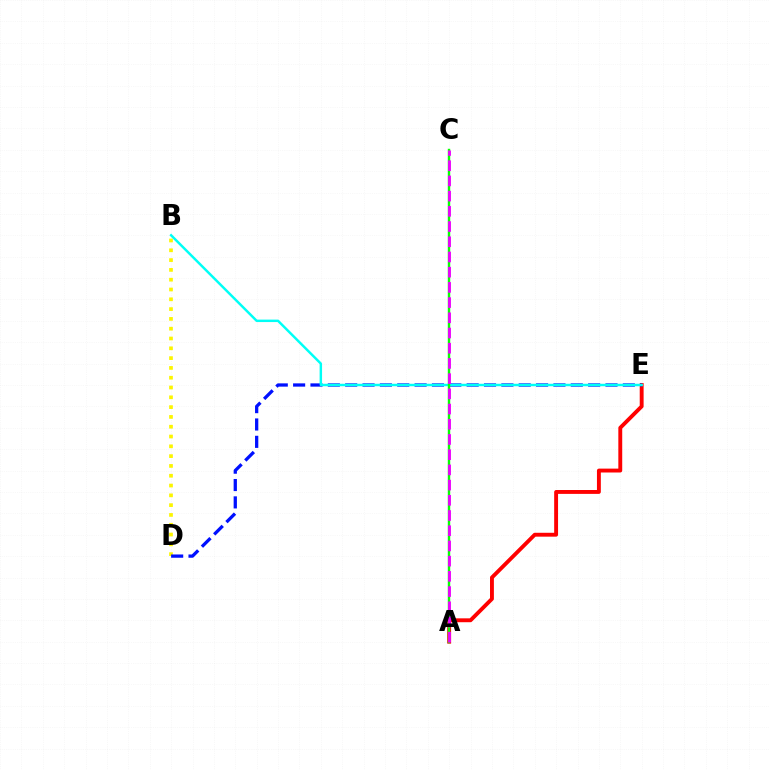{('A', 'E'): [{'color': '#ff0000', 'line_style': 'solid', 'thickness': 2.8}], ('B', 'D'): [{'color': '#fcf500', 'line_style': 'dotted', 'thickness': 2.66}], ('D', 'E'): [{'color': '#0010ff', 'line_style': 'dashed', 'thickness': 2.36}], ('B', 'E'): [{'color': '#00fff6', 'line_style': 'solid', 'thickness': 1.77}], ('A', 'C'): [{'color': '#08ff00', 'line_style': 'solid', 'thickness': 1.75}, {'color': '#ee00ff', 'line_style': 'dashed', 'thickness': 2.07}]}